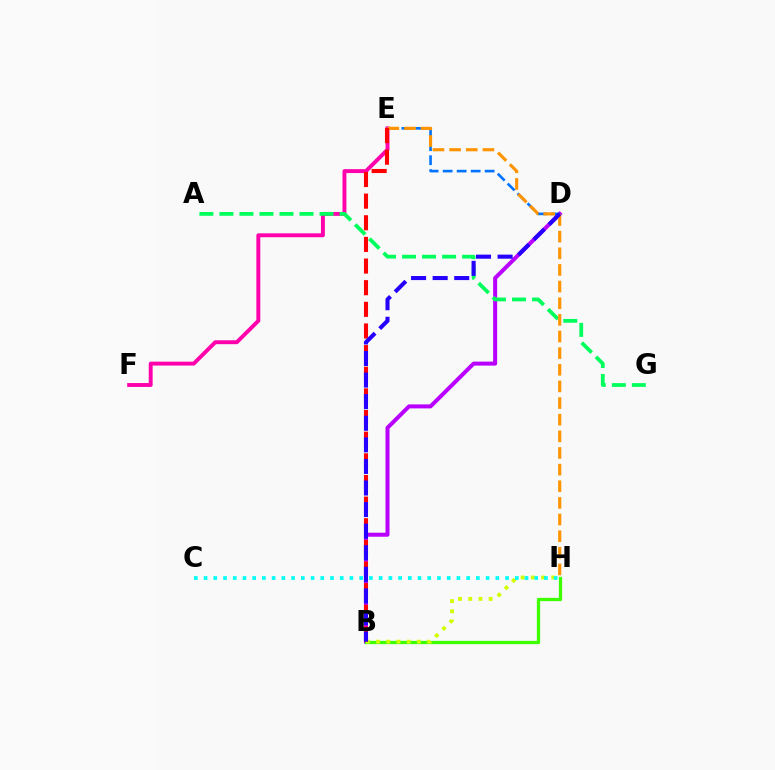{('B', 'D'): [{'color': '#b900ff', 'line_style': 'solid', 'thickness': 2.89}, {'color': '#2500ff', 'line_style': 'dashed', 'thickness': 2.93}], ('B', 'H'): [{'color': '#3dff00', 'line_style': 'solid', 'thickness': 2.35}, {'color': '#d1ff00', 'line_style': 'dotted', 'thickness': 2.77}], ('E', 'F'): [{'color': '#ff00ac', 'line_style': 'solid', 'thickness': 2.82}], ('D', 'E'): [{'color': '#0074ff', 'line_style': 'dashed', 'thickness': 1.9}], ('A', 'G'): [{'color': '#00ff5c', 'line_style': 'dashed', 'thickness': 2.72}], ('E', 'H'): [{'color': '#ff9400', 'line_style': 'dashed', 'thickness': 2.26}], ('B', 'E'): [{'color': '#ff0000', 'line_style': 'dashed', 'thickness': 2.94}], ('C', 'H'): [{'color': '#00fff6', 'line_style': 'dotted', 'thickness': 2.64}]}